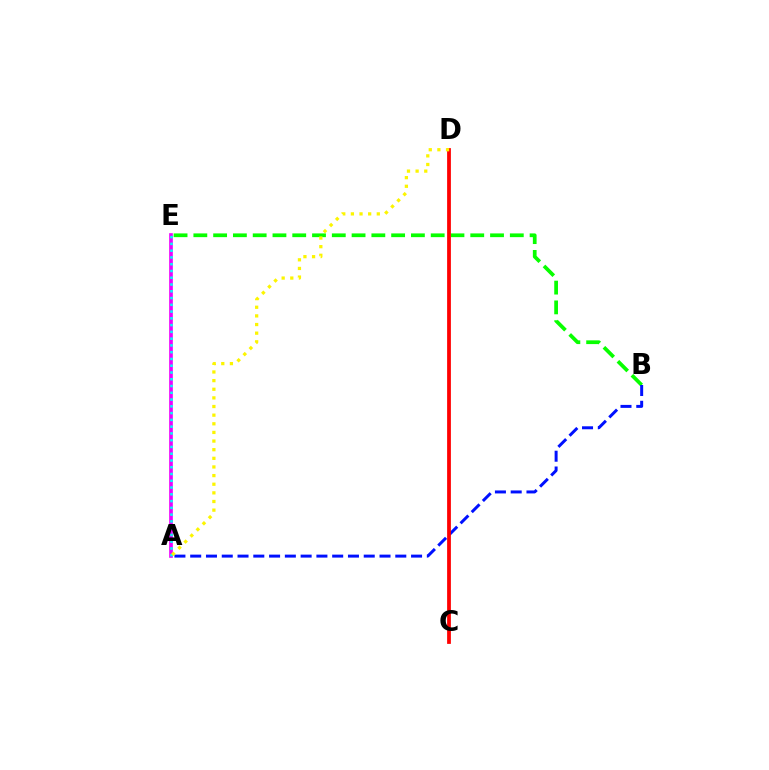{('A', 'E'): [{'color': '#ee00ff', 'line_style': 'solid', 'thickness': 2.64}, {'color': '#00fff6', 'line_style': 'dotted', 'thickness': 1.84}], ('B', 'E'): [{'color': '#08ff00', 'line_style': 'dashed', 'thickness': 2.69}], ('A', 'B'): [{'color': '#0010ff', 'line_style': 'dashed', 'thickness': 2.14}], ('C', 'D'): [{'color': '#ff0000', 'line_style': 'solid', 'thickness': 2.71}], ('A', 'D'): [{'color': '#fcf500', 'line_style': 'dotted', 'thickness': 2.35}]}